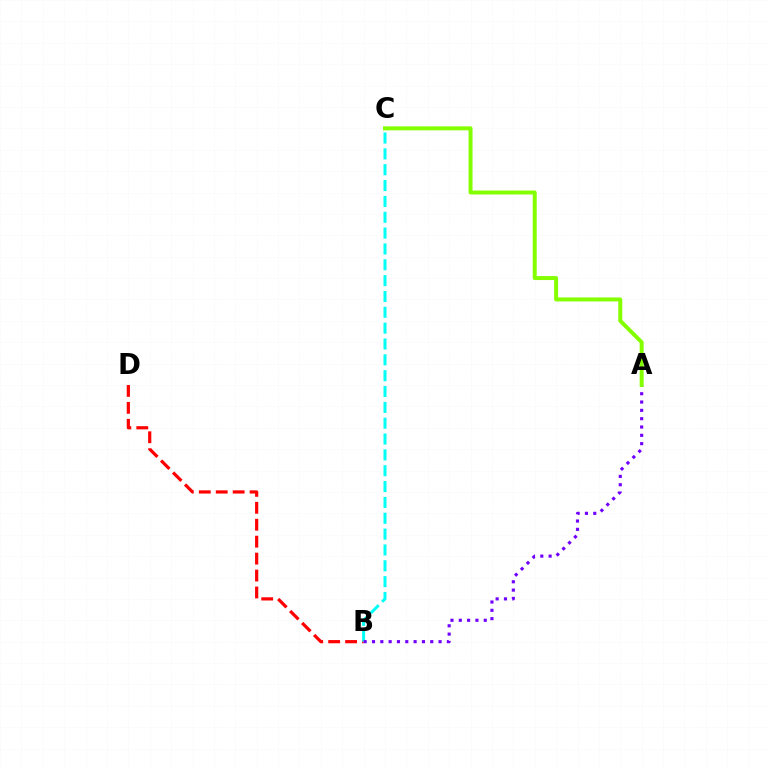{('B', 'D'): [{'color': '#ff0000', 'line_style': 'dashed', 'thickness': 2.3}], ('B', 'C'): [{'color': '#00fff6', 'line_style': 'dashed', 'thickness': 2.15}], ('A', 'B'): [{'color': '#7200ff', 'line_style': 'dotted', 'thickness': 2.26}], ('A', 'C'): [{'color': '#84ff00', 'line_style': 'solid', 'thickness': 2.86}]}